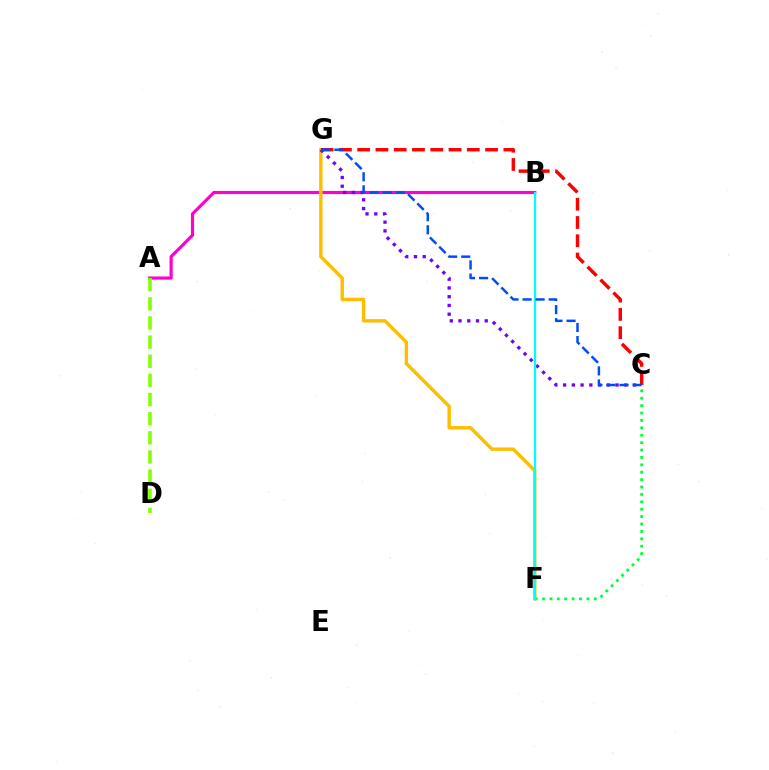{('A', 'B'): [{'color': '#ff00cf', 'line_style': 'solid', 'thickness': 2.28}], ('F', 'G'): [{'color': '#ffbd00', 'line_style': 'solid', 'thickness': 2.45}], ('A', 'D'): [{'color': '#84ff00', 'line_style': 'dashed', 'thickness': 2.6}], ('C', 'G'): [{'color': '#7200ff', 'line_style': 'dotted', 'thickness': 2.38}, {'color': '#ff0000', 'line_style': 'dashed', 'thickness': 2.48}, {'color': '#004bff', 'line_style': 'dashed', 'thickness': 1.78}], ('C', 'F'): [{'color': '#00ff39', 'line_style': 'dotted', 'thickness': 2.01}], ('B', 'F'): [{'color': '#00fff6', 'line_style': 'solid', 'thickness': 1.63}]}